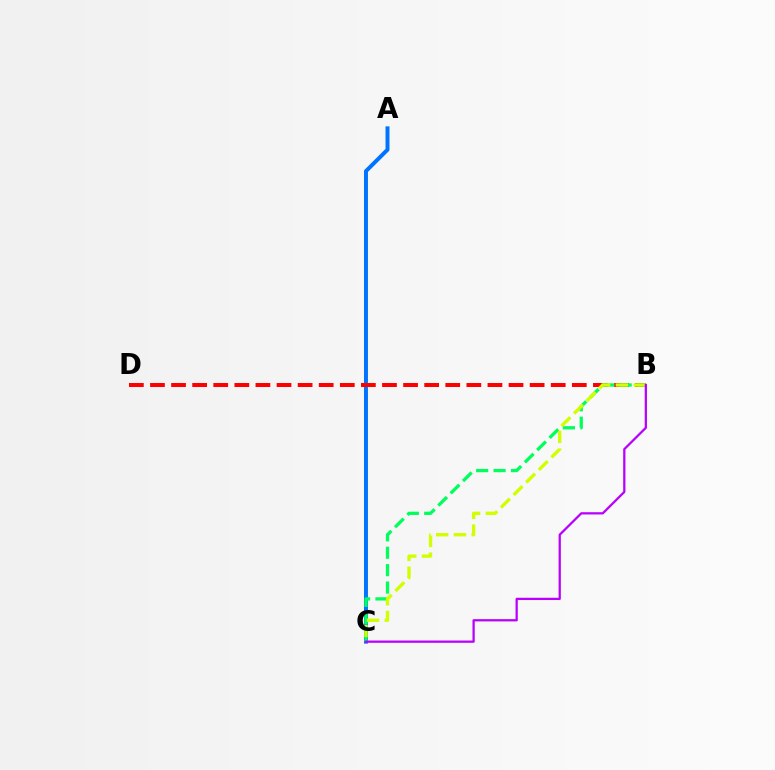{('A', 'C'): [{'color': '#0074ff', 'line_style': 'solid', 'thickness': 2.85}], ('B', 'D'): [{'color': '#ff0000', 'line_style': 'dashed', 'thickness': 2.87}], ('B', 'C'): [{'color': '#00ff5c', 'line_style': 'dashed', 'thickness': 2.36}, {'color': '#d1ff00', 'line_style': 'dashed', 'thickness': 2.41}, {'color': '#b900ff', 'line_style': 'solid', 'thickness': 1.63}]}